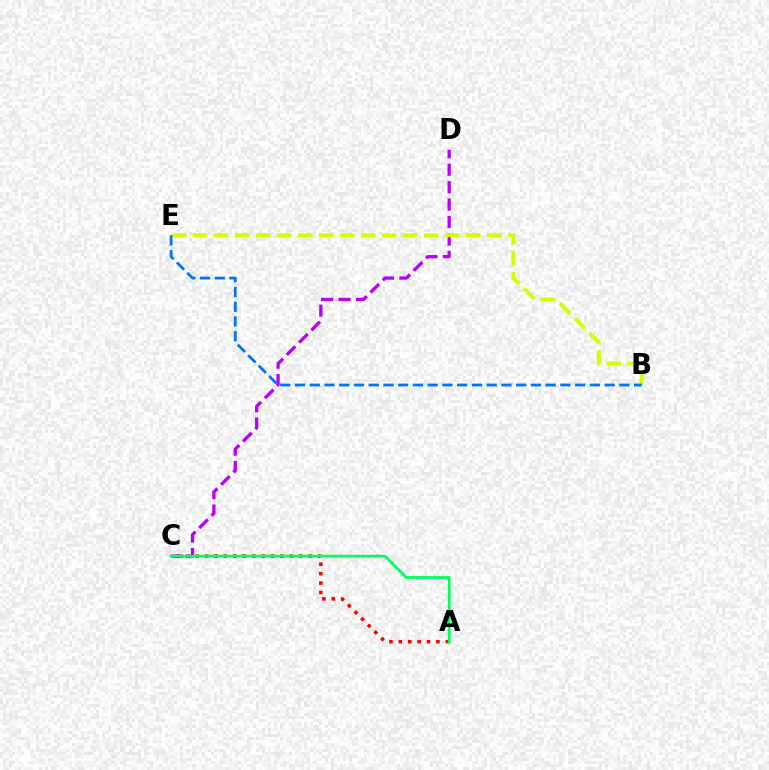{('A', 'C'): [{'color': '#ff0000', 'line_style': 'dotted', 'thickness': 2.56}, {'color': '#00ff5c', 'line_style': 'solid', 'thickness': 1.97}], ('C', 'D'): [{'color': '#b900ff', 'line_style': 'dashed', 'thickness': 2.37}], ('B', 'E'): [{'color': '#d1ff00', 'line_style': 'dashed', 'thickness': 2.85}, {'color': '#0074ff', 'line_style': 'dashed', 'thickness': 2.0}]}